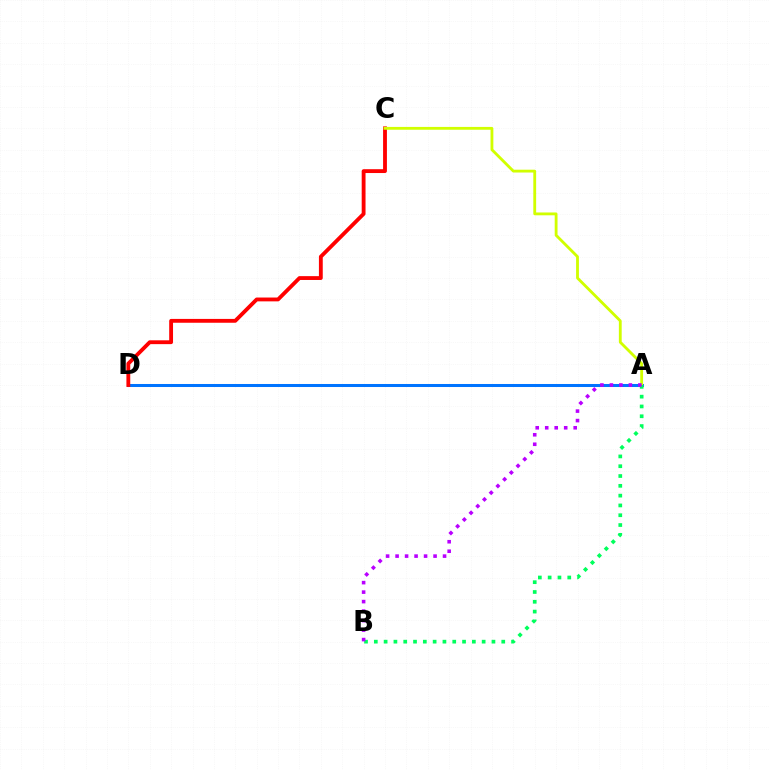{('A', 'D'): [{'color': '#0074ff', 'line_style': 'solid', 'thickness': 2.18}], ('C', 'D'): [{'color': '#ff0000', 'line_style': 'solid', 'thickness': 2.76}], ('A', 'C'): [{'color': '#d1ff00', 'line_style': 'solid', 'thickness': 2.03}], ('A', 'B'): [{'color': '#00ff5c', 'line_style': 'dotted', 'thickness': 2.66}, {'color': '#b900ff', 'line_style': 'dotted', 'thickness': 2.58}]}